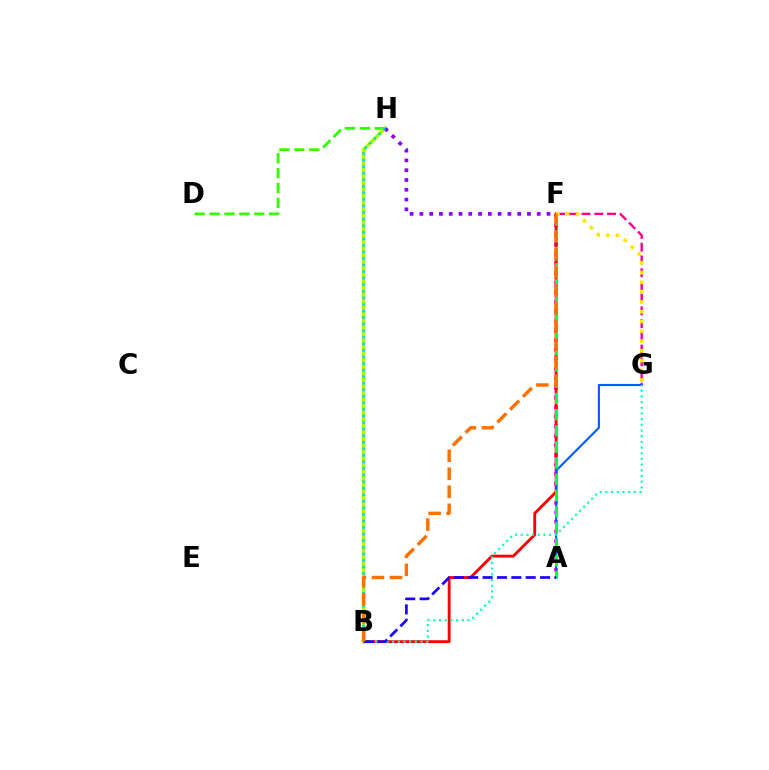{('A', 'F'): [{'color': '#fa00f9', 'line_style': 'dotted', 'thickness': 2.6}, {'color': '#00ff45', 'line_style': 'dashed', 'thickness': 2.2}], ('B', 'F'): [{'color': '#ff0000', 'line_style': 'solid', 'thickness': 2.06}, {'color': '#ff7000', 'line_style': 'dashed', 'thickness': 2.45}], ('F', 'G'): [{'color': '#ff0088', 'line_style': 'dashed', 'thickness': 1.73}, {'color': '#ffe600', 'line_style': 'dotted', 'thickness': 2.66}], ('A', 'G'): [{'color': '#005dff', 'line_style': 'solid', 'thickness': 1.54}], ('D', 'H'): [{'color': '#31ff00', 'line_style': 'dashed', 'thickness': 2.02}], ('B', 'G'): [{'color': '#00ffbb', 'line_style': 'dotted', 'thickness': 1.55}], ('B', 'H'): [{'color': '#a2ff00', 'line_style': 'solid', 'thickness': 2.56}, {'color': '#00d3ff', 'line_style': 'dotted', 'thickness': 1.78}], ('F', 'H'): [{'color': '#8a00ff', 'line_style': 'dotted', 'thickness': 2.66}], ('A', 'B'): [{'color': '#1900ff', 'line_style': 'dashed', 'thickness': 1.95}]}